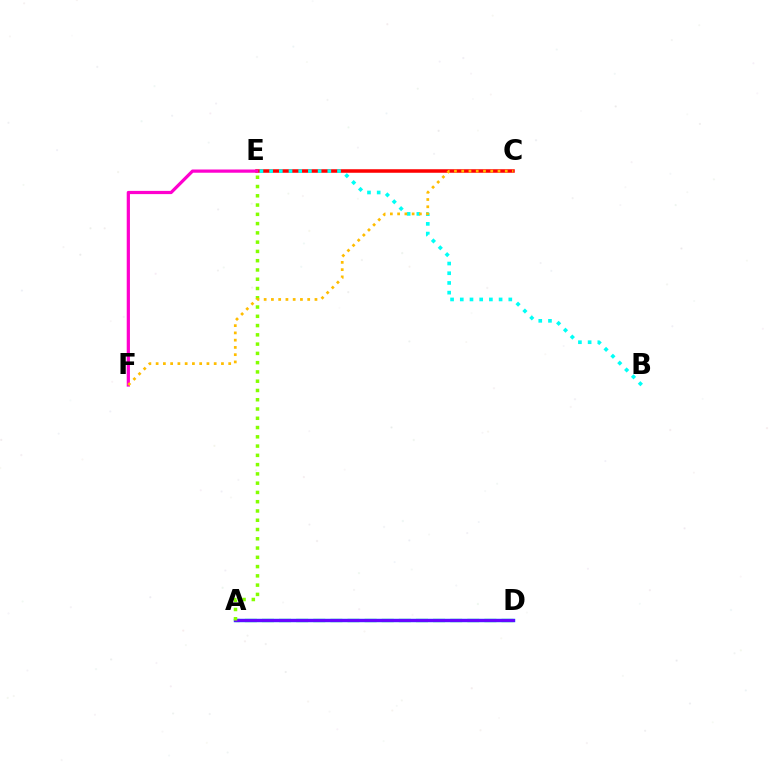{('A', 'D'): [{'color': '#00ff39', 'line_style': 'dashed', 'thickness': 2.32}, {'color': '#004bff', 'line_style': 'solid', 'thickness': 2.46}, {'color': '#7200ff', 'line_style': 'solid', 'thickness': 1.91}], ('C', 'E'): [{'color': '#ff0000', 'line_style': 'solid', 'thickness': 2.54}], ('B', 'E'): [{'color': '#00fff6', 'line_style': 'dotted', 'thickness': 2.64}], ('E', 'F'): [{'color': '#ff00cf', 'line_style': 'solid', 'thickness': 2.32}], ('A', 'E'): [{'color': '#84ff00', 'line_style': 'dotted', 'thickness': 2.52}], ('C', 'F'): [{'color': '#ffbd00', 'line_style': 'dotted', 'thickness': 1.97}]}